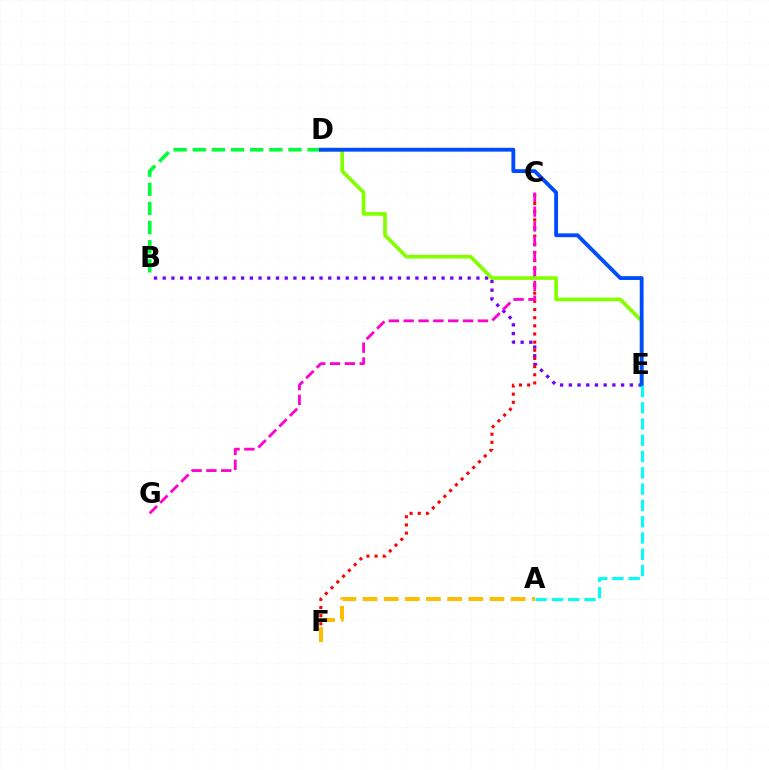{('B', 'E'): [{'color': '#7200ff', 'line_style': 'dotted', 'thickness': 2.37}], ('C', 'F'): [{'color': '#ff0000', 'line_style': 'dotted', 'thickness': 2.22}], ('C', 'G'): [{'color': '#ff00cf', 'line_style': 'dashed', 'thickness': 2.02}], ('B', 'D'): [{'color': '#00ff39', 'line_style': 'dashed', 'thickness': 2.6}], ('D', 'E'): [{'color': '#84ff00', 'line_style': 'solid', 'thickness': 2.65}, {'color': '#004bff', 'line_style': 'solid', 'thickness': 2.76}], ('A', 'F'): [{'color': '#ffbd00', 'line_style': 'dashed', 'thickness': 2.87}], ('A', 'E'): [{'color': '#00fff6', 'line_style': 'dashed', 'thickness': 2.21}]}